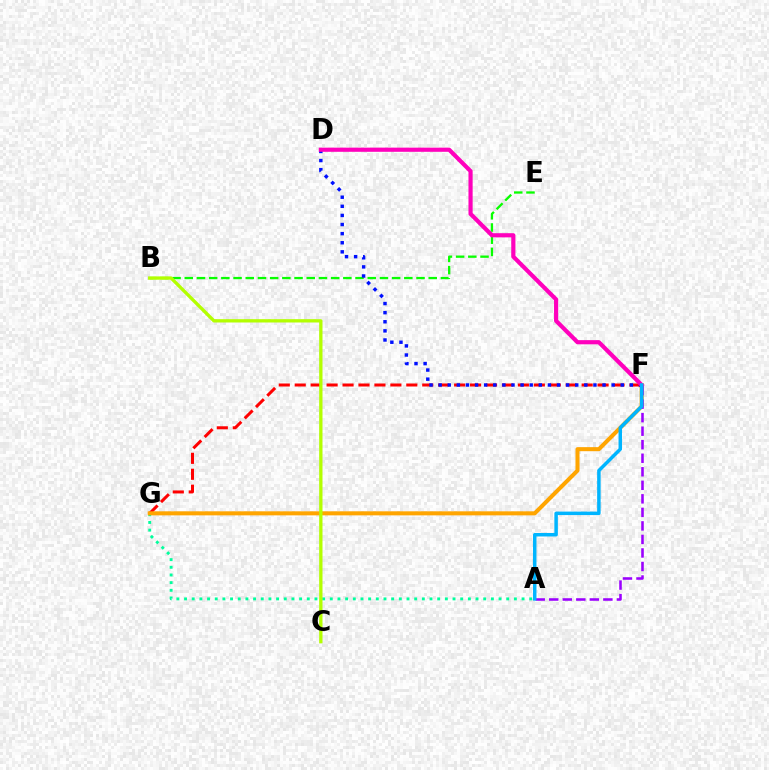{('F', 'G'): [{'color': '#ff0000', 'line_style': 'dashed', 'thickness': 2.17}, {'color': '#ffa500', 'line_style': 'solid', 'thickness': 2.91}], ('B', 'E'): [{'color': '#08ff00', 'line_style': 'dashed', 'thickness': 1.66}], ('A', 'G'): [{'color': '#00ff9d', 'line_style': 'dotted', 'thickness': 2.08}], ('D', 'F'): [{'color': '#0010ff', 'line_style': 'dotted', 'thickness': 2.47}, {'color': '#ff00bd', 'line_style': 'solid', 'thickness': 3.0}], ('A', 'F'): [{'color': '#9b00ff', 'line_style': 'dashed', 'thickness': 1.84}, {'color': '#00b5ff', 'line_style': 'solid', 'thickness': 2.51}], ('B', 'C'): [{'color': '#b3ff00', 'line_style': 'solid', 'thickness': 2.39}]}